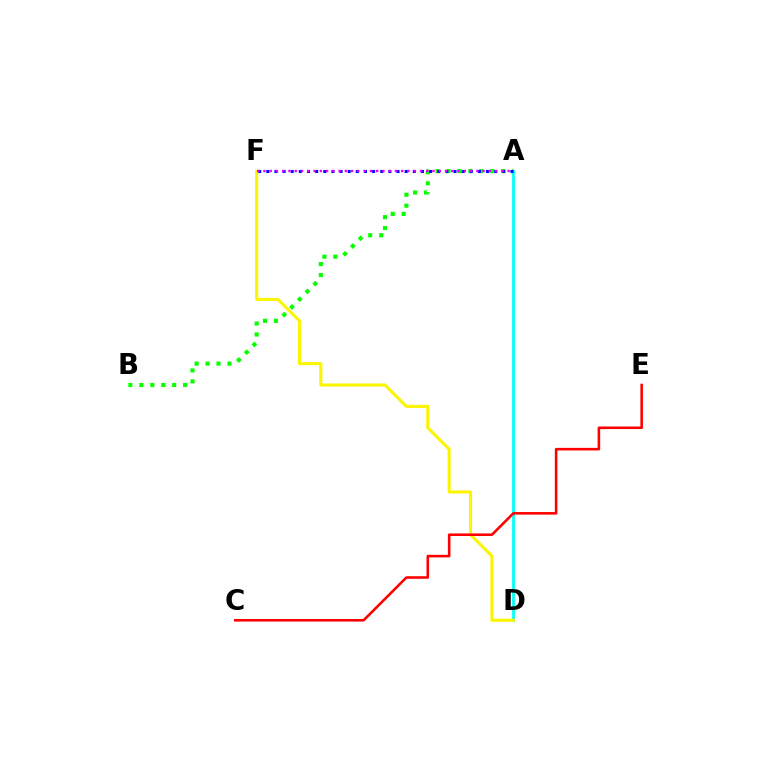{('A', 'D'): [{'color': '#00fff6', 'line_style': 'solid', 'thickness': 1.98}], ('D', 'F'): [{'color': '#fcf500', 'line_style': 'solid', 'thickness': 2.22}], ('C', 'E'): [{'color': '#ff0000', 'line_style': 'solid', 'thickness': 1.85}], ('A', 'B'): [{'color': '#08ff00', 'line_style': 'dotted', 'thickness': 2.98}], ('A', 'F'): [{'color': '#0010ff', 'line_style': 'dotted', 'thickness': 2.21}, {'color': '#ee00ff', 'line_style': 'dotted', 'thickness': 1.7}]}